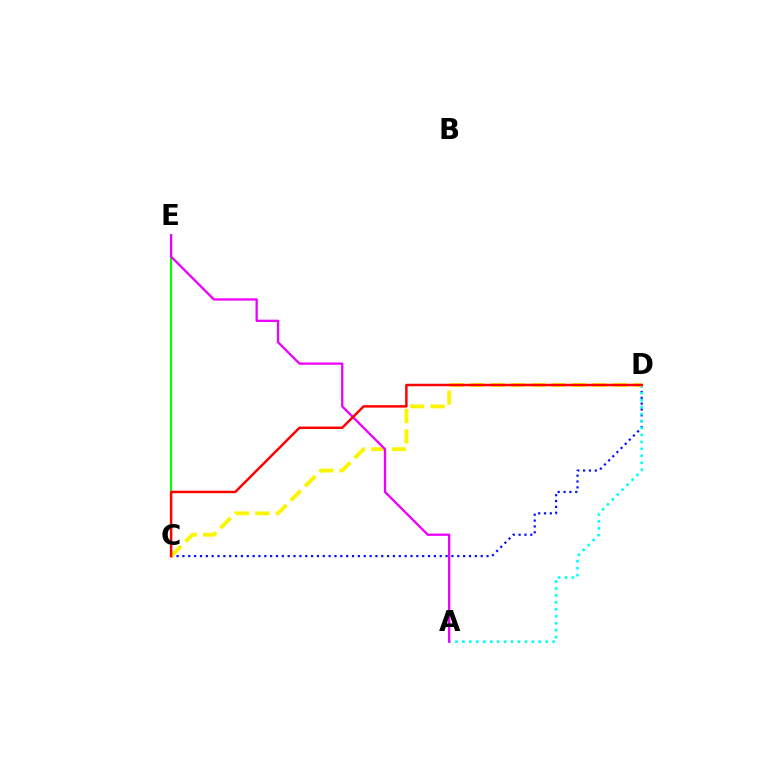{('C', 'E'): [{'color': '#08ff00', 'line_style': 'solid', 'thickness': 1.52}], ('C', 'D'): [{'color': '#0010ff', 'line_style': 'dotted', 'thickness': 1.59}, {'color': '#fcf500', 'line_style': 'dashed', 'thickness': 2.77}, {'color': '#ff0000', 'line_style': 'solid', 'thickness': 1.78}], ('A', 'D'): [{'color': '#00fff6', 'line_style': 'dotted', 'thickness': 1.89}], ('A', 'E'): [{'color': '#ee00ff', 'line_style': 'solid', 'thickness': 1.65}]}